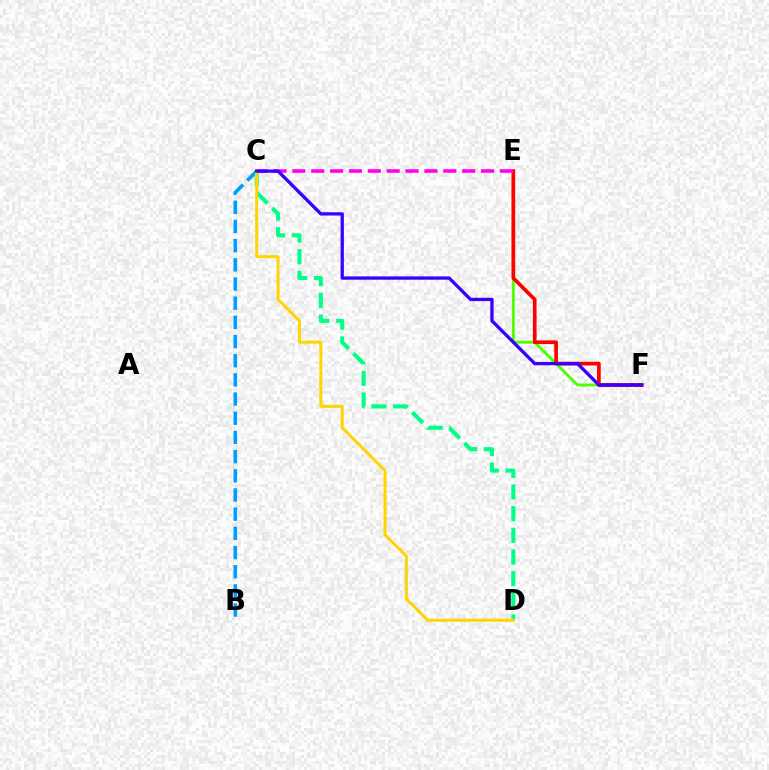{('E', 'F'): [{'color': '#4fff00', 'line_style': 'solid', 'thickness': 2.06}, {'color': '#ff0000', 'line_style': 'solid', 'thickness': 2.66}], ('B', 'C'): [{'color': '#009eff', 'line_style': 'dashed', 'thickness': 2.61}], ('C', 'D'): [{'color': '#00ff86', 'line_style': 'dashed', 'thickness': 2.94}, {'color': '#ffd500', 'line_style': 'solid', 'thickness': 2.16}], ('C', 'E'): [{'color': '#ff00ed', 'line_style': 'dashed', 'thickness': 2.56}], ('C', 'F'): [{'color': '#3700ff', 'line_style': 'solid', 'thickness': 2.38}]}